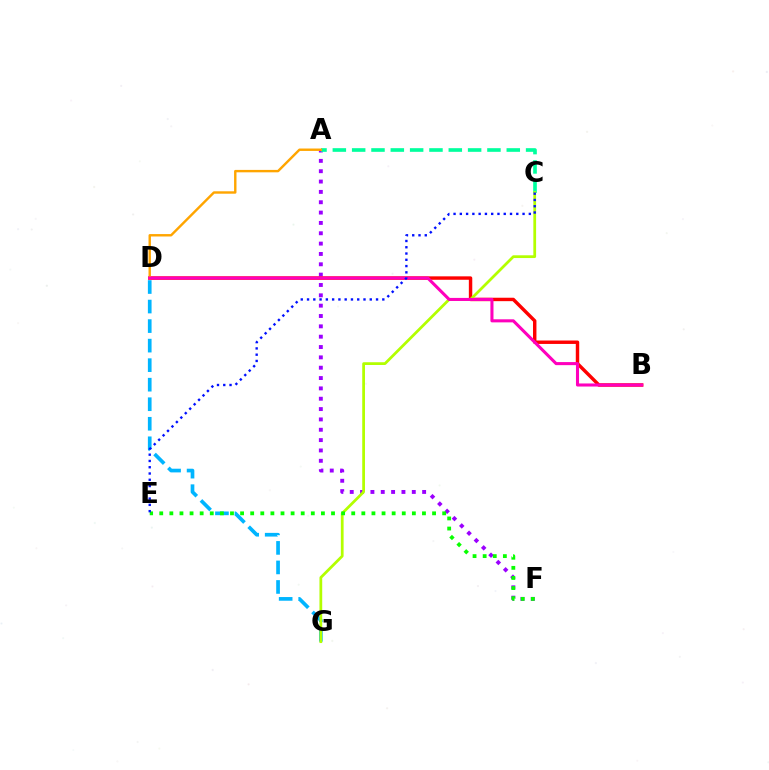{('A', 'F'): [{'color': '#9b00ff', 'line_style': 'dotted', 'thickness': 2.81}], ('D', 'G'): [{'color': '#00b5ff', 'line_style': 'dashed', 'thickness': 2.65}], ('A', 'C'): [{'color': '#00ff9d', 'line_style': 'dashed', 'thickness': 2.63}], ('B', 'D'): [{'color': '#ff0000', 'line_style': 'solid', 'thickness': 2.47}, {'color': '#ff00bd', 'line_style': 'solid', 'thickness': 2.21}], ('C', 'G'): [{'color': '#b3ff00', 'line_style': 'solid', 'thickness': 1.98}], ('A', 'D'): [{'color': '#ffa500', 'line_style': 'solid', 'thickness': 1.74}], ('E', 'F'): [{'color': '#08ff00', 'line_style': 'dotted', 'thickness': 2.75}], ('C', 'E'): [{'color': '#0010ff', 'line_style': 'dotted', 'thickness': 1.7}]}